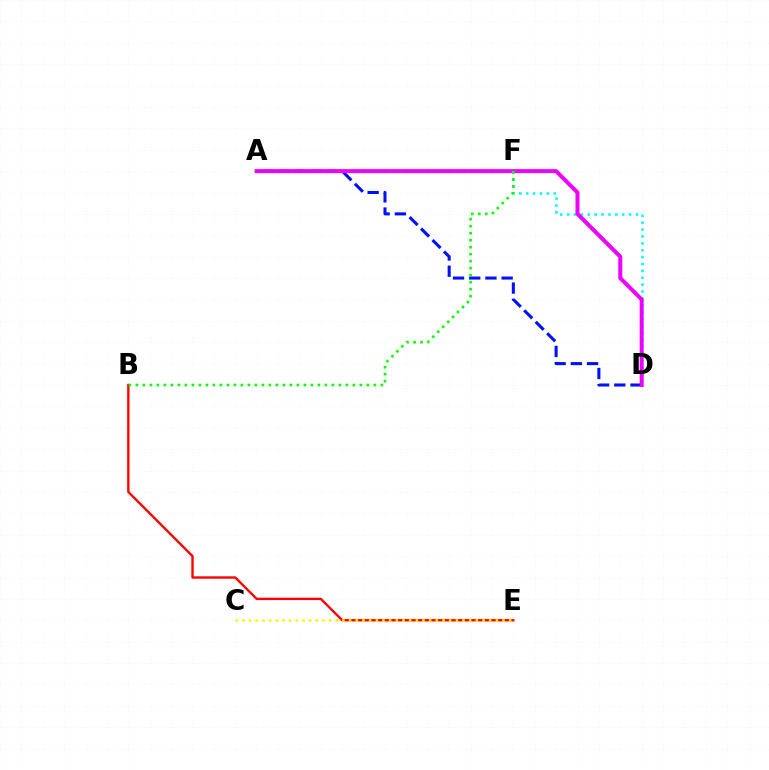{('B', 'E'): [{'color': '#ff0000', 'line_style': 'solid', 'thickness': 1.7}], ('D', 'F'): [{'color': '#00fff6', 'line_style': 'dotted', 'thickness': 1.87}], ('C', 'E'): [{'color': '#fcf500', 'line_style': 'dotted', 'thickness': 1.81}], ('A', 'D'): [{'color': '#0010ff', 'line_style': 'dashed', 'thickness': 2.2}, {'color': '#ee00ff', 'line_style': 'solid', 'thickness': 2.88}], ('B', 'F'): [{'color': '#08ff00', 'line_style': 'dotted', 'thickness': 1.9}]}